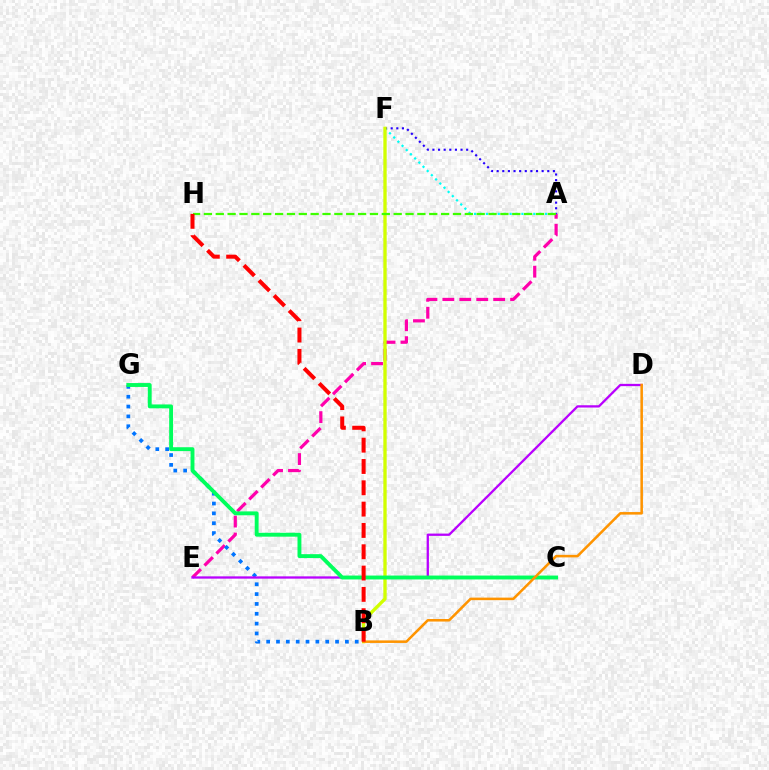{('A', 'E'): [{'color': '#ff00ac', 'line_style': 'dashed', 'thickness': 2.3}], ('A', 'F'): [{'color': '#00fff6', 'line_style': 'dotted', 'thickness': 1.61}, {'color': '#2500ff', 'line_style': 'dotted', 'thickness': 1.53}], ('B', 'G'): [{'color': '#0074ff', 'line_style': 'dotted', 'thickness': 2.67}], ('B', 'F'): [{'color': '#d1ff00', 'line_style': 'solid', 'thickness': 2.4}], ('D', 'E'): [{'color': '#b900ff', 'line_style': 'solid', 'thickness': 1.65}], ('C', 'G'): [{'color': '#00ff5c', 'line_style': 'solid', 'thickness': 2.8}], ('A', 'H'): [{'color': '#3dff00', 'line_style': 'dashed', 'thickness': 1.61}], ('B', 'D'): [{'color': '#ff9400', 'line_style': 'solid', 'thickness': 1.83}], ('B', 'H'): [{'color': '#ff0000', 'line_style': 'dashed', 'thickness': 2.9}]}